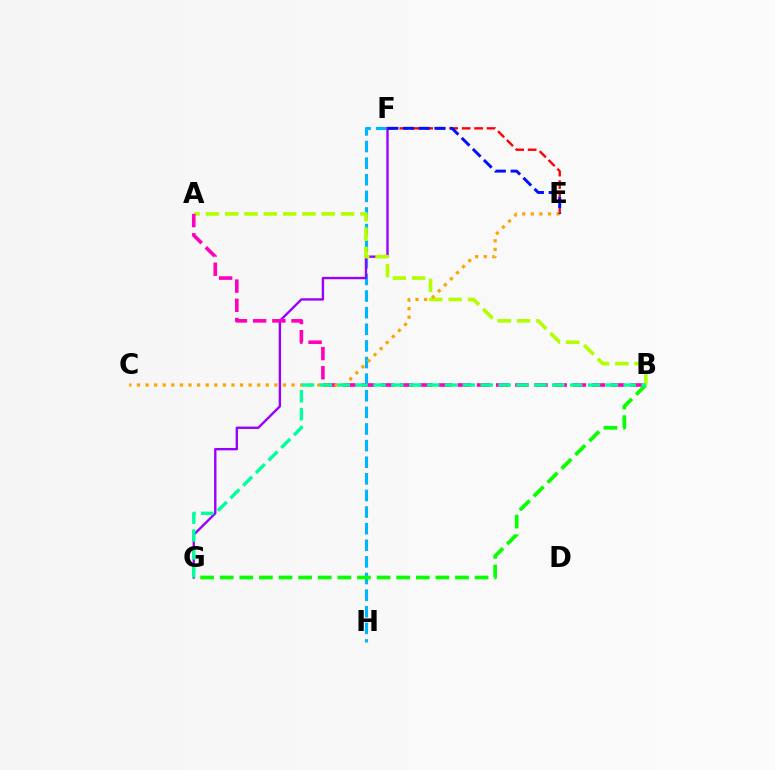{('F', 'H'): [{'color': '#00b5ff', 'line_style': 'dashed', 'thickness': 2.26}], ('F', 'G'): [{'color': '#9b00ff', 'line_style': 'solid', 'thickness': 1.71}], ('E', 'F'): [{'color': '#ff0000', 'line_style': 'dashed', 'thickness': 1.69}, {'color': '#0010ff', 'line_style': 'dashed', 'thickness': 2.12}], ('A', 'B'): [{'color': '#b3ff00', 'line_style': 'dashed', 'thickness': 2.62}, {'color': '#ff00bd', 'line_style': 'dashed', 'thickness': 2.61}], ('B', 'G'): [{'color': '#08ff00', 'line_style': 'dashed', 'thickness': 2.66}, {'color': '#00ff9d', 'line_style': 'dashed', 'thickness': 2.43}], ('C', 'E'): [{'color': '#ffa500', 'line_style': 'dotted', 'thickness': 2.33}]}